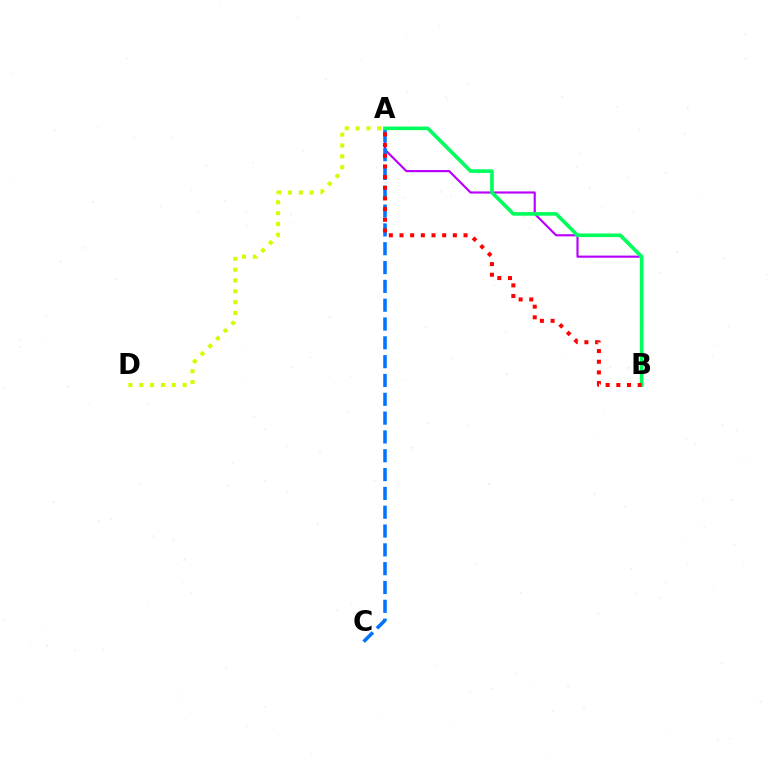{('A', 'D'): [{'color': '#d1ff00', 'line_style': 'dotted', 'thickness': 2.95}], ('A', 'B'): [{'color': '#b900ff', 'line_style': 'solid', 'thickness': 1.56}, {'color': '#00ff5c', 'line_style': 'solid', 'thickness': 2.61}, {'color': '#ff0000', 'line_style': 'dotted', 'thickness': 2.9}], ('A', 'C'): [{'color': '#0074ff', 'line_style': 'dashed', 'thickness': 2.56}]}